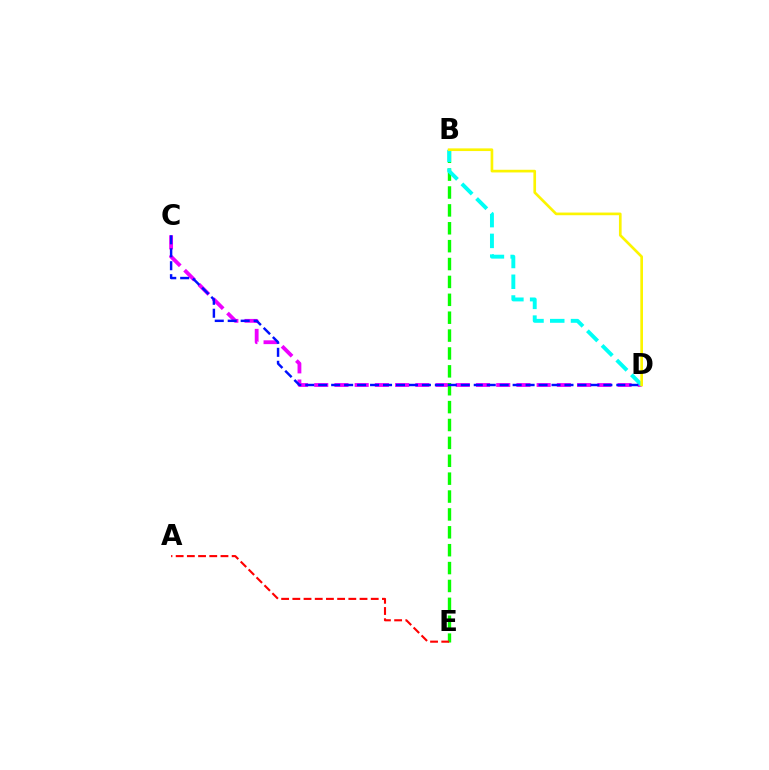{('C', 'D'): [{'color': '#ee00ff', 'line_style': 'dashed', 'thickness': 2.75}, {'color': '#0010ff', 'line_style': 'dashed', 'thickness': 1.76}], ('B', 'E'): [{'color': '#08ff00', 'line_style': 'dashed', 'thickness': 2.43}], ('B', 'D'): [{'color': '#00fff6', 'line_style': 'dashed', 'thickness': 2.82}, {'color': '#fcf500', 'line_style': 'solid', 'thickness': 1.92}], ('A', 'E'): [{'color': '#ff0000', 'line_style': 'dashed', 'thickness': 1.52}]}